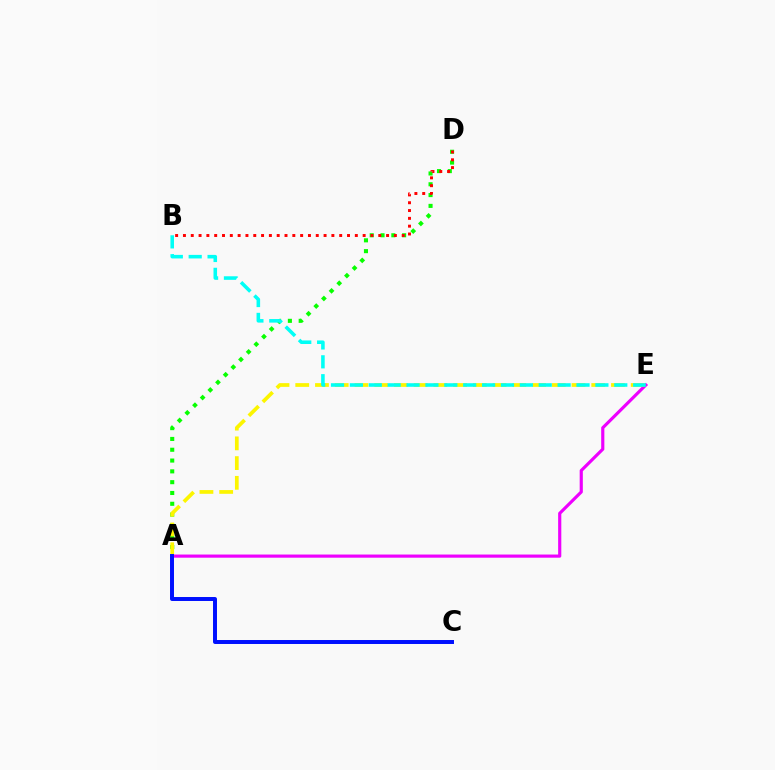{('A', 'D'): [{'color': '#08ff00', 'line_style': 'dotted', 'thickness': 2.94}], ('A', 'E'): [{'color': '#ee00ff', 'line_style': 'solid', 'thickness': 2.27}, {'color': '#fcf500', 'line_style': 'dashed', 'thickness': 2.68}], ('B', 'D'): [{'color': '#ff0000', 'line_style': 'dotted', 'thickness': 2.12}], ('B', 'E'): [{'color': '#00fff6', 'line_style': 'dashed', 'thickness': 2.57}], ('A', 'C'): [{'color': '#0010ff', 'line_style': 'solid', 'thickness': 2.86}]}